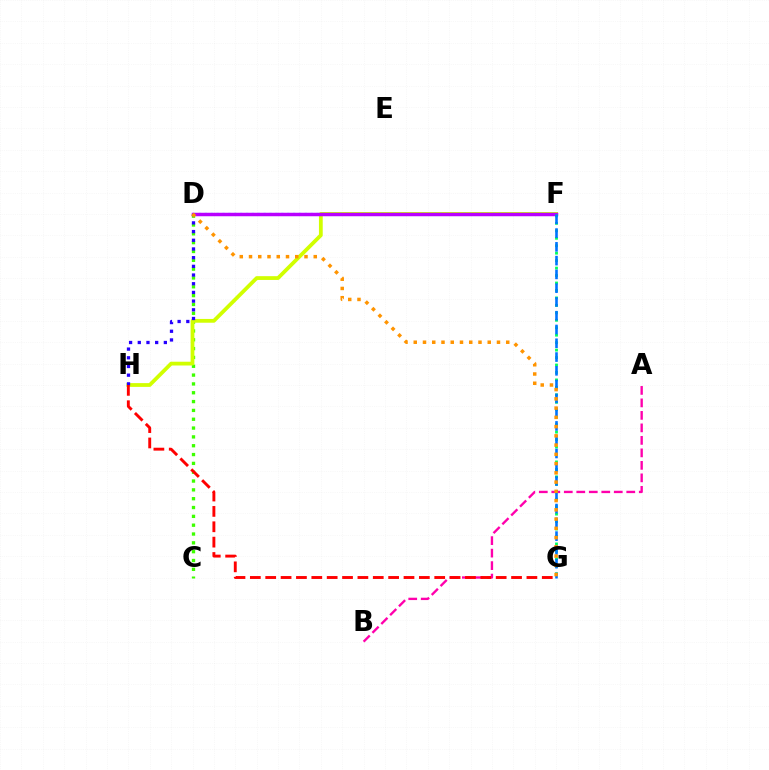{('A', 'B'): [{'color': '#ff00ac', 'line_style': 'dashed', 'thickness': 1.7}], ('C', 'D'): [{'color': '#3dff00', 'line_style': 'dotted', 'thickness': 2.4}], ('F', 'H'): [{'color': '#d1ff00', 'line_style': 'solid', 'thickness': 2.72}], ('D', 'F'): [{'color': '#00fff6', 'line_style': 'dotted', 'thickness': 1.6}, {'color': '#b900ff', 'line_style': 'solid', 'thickness': 2.51}], ('F', 'G'): [{'color': '#00ff5c', 'line_style': 'dotted', 'thickness': 2.03}, {'color': '#0074ff', 'line_style': 'dashed', 'thickness': 1.87}], ('D', 'H'): [{'color': '#2500ff', 'line_style': 'dotted', 'thickness': 2.36}], ('G', 'H'): [{'color': '#ff0000', 'line_style': 'dashed', 'thickness': 2.09}], ('D', 'G'): [{'color': '#ff9400', 'line_style': 'dotted', 'thickness': 2.51}]}